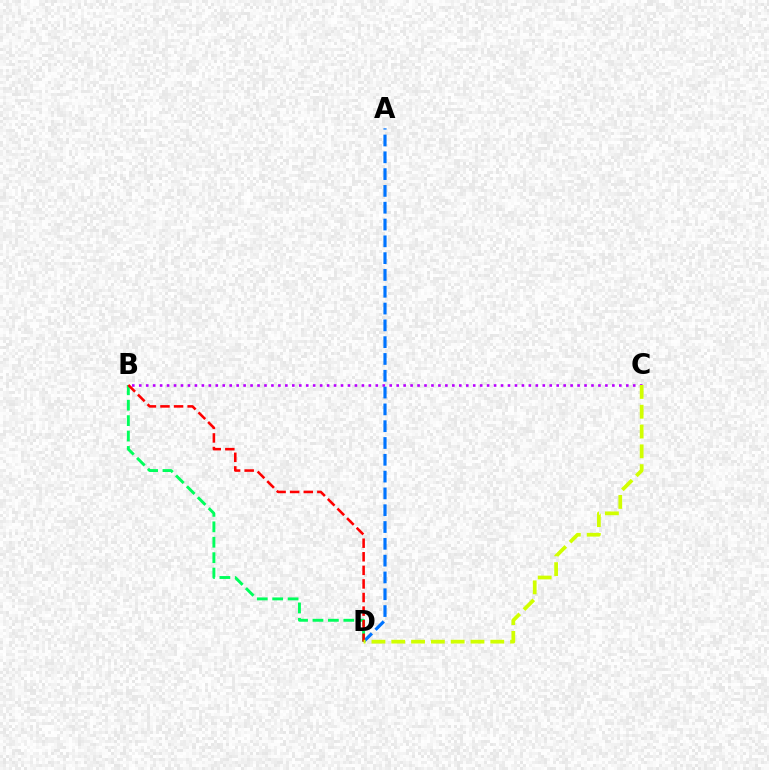{('B', 'C'): [{'color': '#b900ff', 'line_style': 'dotted', 'thickness': 1.89}], ('A', 'D'): [{'color': '#0074ff', 'line_style': 'dashed', 'thickness': 2.28}], ('B', 'D'): [{'color': '#00ff5c', 'line_style': 'dashed', 'thickness': 2.09}, {'color': '#ff0000', 'line_style': 'dashed', 'thickness': 1.85}], ('C', 'D'): [{'color': '#d1ff00', 'line_style': 'dashed', 'thickness': 2.69}]}